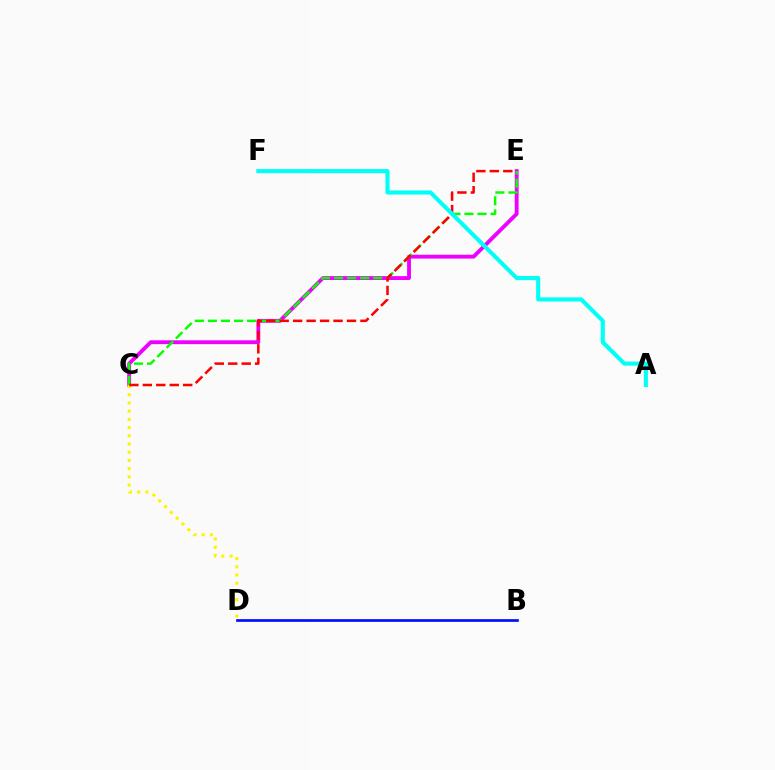{('C', 'E'): [{'color': '#ee00ff', 'line_style': 'solid', 'thickness': 2.78}, {'color': '#08ff00', 'line_style': 'dashed', 'thickness': 1.78}, {'color': '#ff0000', 'line_style': 'dashed', 'thickness': 1.83}], ('B', 'D'): [{'color': '#0010ff', 'line_style': 'solid', 'thickness': 1.95}], ('C', 'D'): [{'color': '#fcf500', 'line_style': 'dotted', 'thickness': 2.23}], ('A', 'F'): [{'color': '#00fff6', 'line_style': 'solid', 'thickness': 2.95}]}